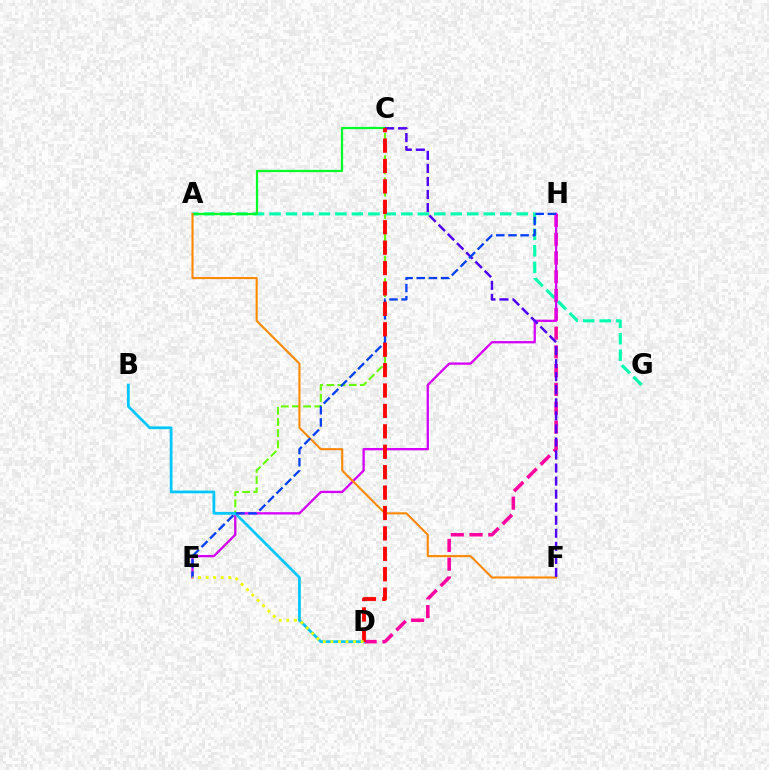{('A', 'G'): [{'color': '#00ffaf', 'line_style': 'dashed', 'thickness': 2.24}], ('D', 'H'): [{'color': '#ff00a0', 'line_style': 'dashed', 'thickness': 2.55}], ('C', 'E'): [{'color': '#66ff00', 'line_style': 'dashed', 'thickness': 1.52}], ('E', 'H'): [{'color': '#d600ff', 'line_style': 'solid', 'thickness': 1.66}, {'color': '#003fff', 'line_style': 'dashed', 'thickness': 1.65}], ('A', 'C'): [{'color': '#00ff27', 'line_style': 'solid', 'thickness': 1.62}], ('A', 'F'): [{'color': '#ff8800', 'line_style': 'solid', 'thickness': 1.5}], ('B', 'D'): [{'color': '#00c7ff', 'line_style': 'solid', 'thickness': 1.98}], ('C', 'F'): [{'color': '#4f00ff', 'line_style': 'dashed', 'thickness': 1.77}], ('C', 'D'): [{'color': '#ff0000', 'line_style': 'dashed', 'thickness': 2.77}], ('D', 'E'): [{'color': '#eeff00', 'line_style': 'dotted', 'thickness': 2.06}]}